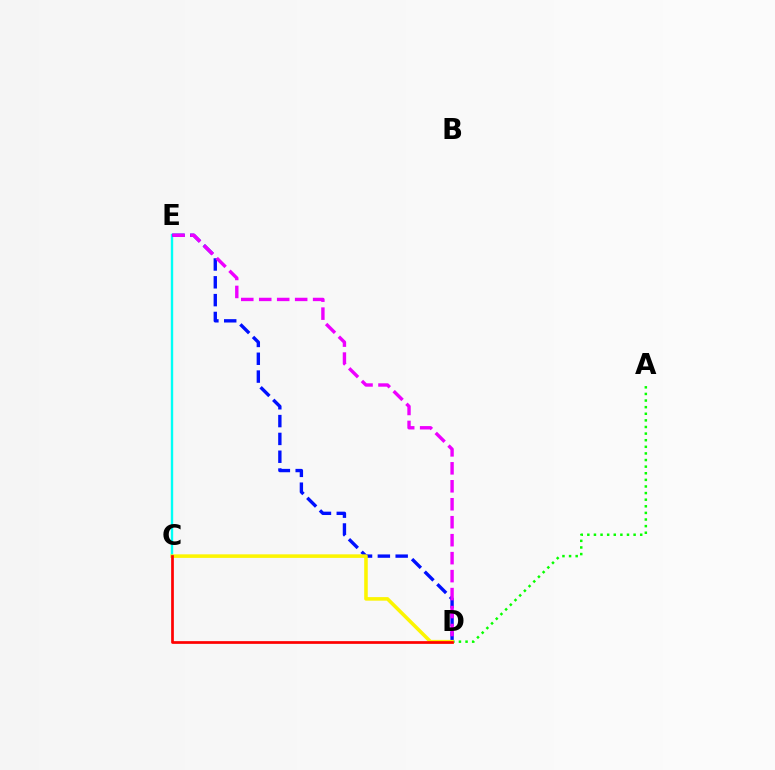{('A', 'D'): [{'color': '#08ff00', 'line_style': 'dotted', 'thickness': 1.8}], ('C', 'E'): [{'color': '#00fff6', 'line_style': 'solid', 'thickness': 1.71}], ('D', 'E'): [{'color': '#0010ff', 'line_style': 'dashed', 'thickness': 2.42}, {'color': '#ee00ff', 'line_style': 'dashed', 'thickness': 2.44}], ('C', 'D'): [{'color': '#fcf500', 'line_style': 'solid', 'thickness': 2.56}, {'color': '#ff0000', 'line_style': 'solid', 'thickness': 1.95}]}